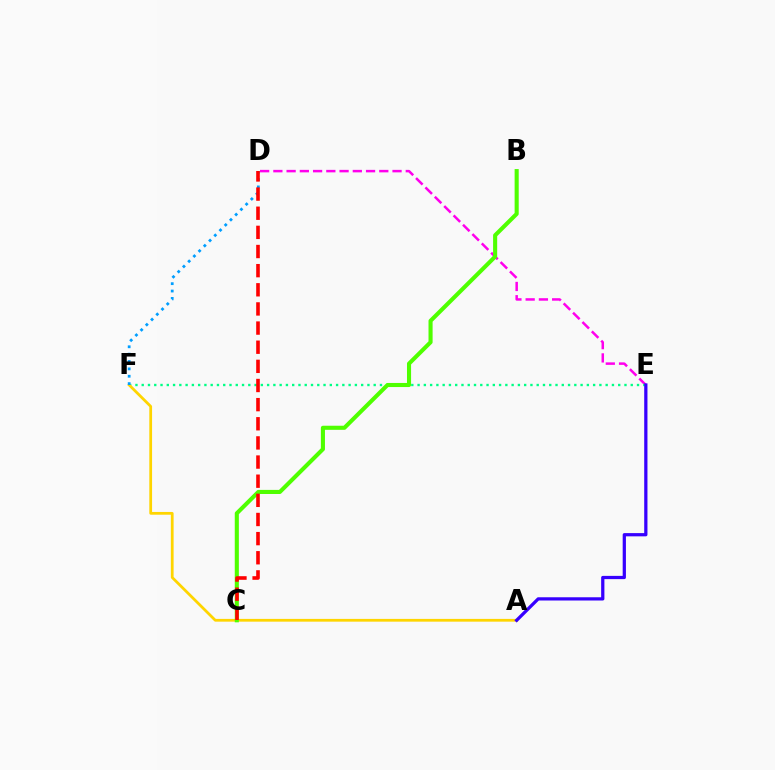{('D', 'E'): [{'color': '#ff00ed', 'line_style': 'dashed', 'thickness': 1.8}], ('E', 'F'): [{'color': '#00ff86', 'line_style': 'dotted', 'thickness': 1.7}], ('A', 'F'): [{'color': '#ffd500', 'line_style': 'solid', 'thickness': 1.99}], ('A', 'E'): [{'color': '#3700ff', 'line_style': 'solid', 'thickness': 2.33}], ('B', 'C'): [{'color': '#4fff00', 'line_style': 'solid', 'thickness': 2.94}], ('D', 'F'): [{'color': '#009eff', 'line_style': 'dotted', 'thickness': 2.0}], ('C', 'D'): [{'color': '#ff0000', 'line_style': 'dashed', 'thickness': 2.6}]}